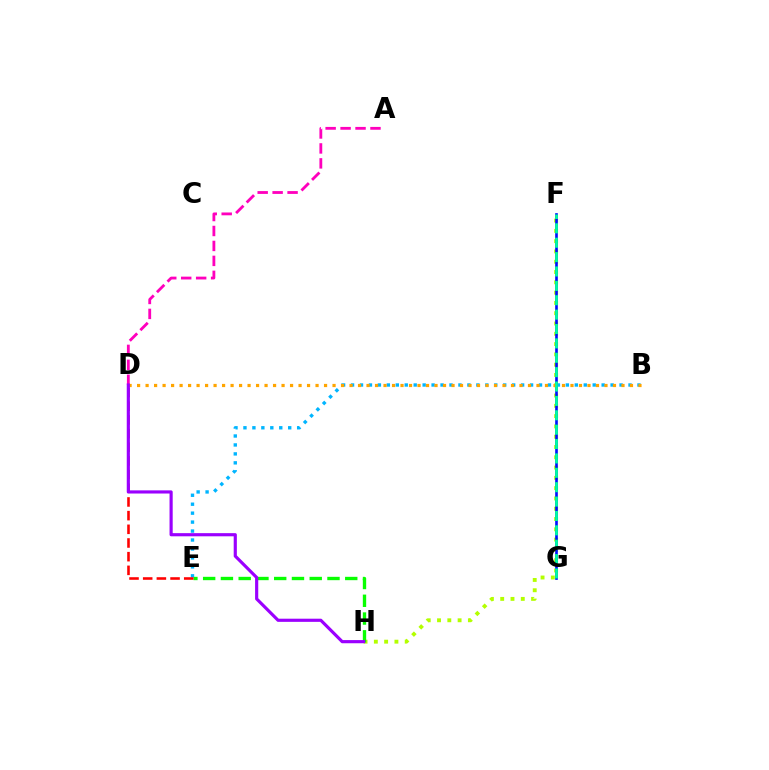{('A', 'D'): [{'color': '#ff00bd', 'line_style': 'dashed', 'thickness': 2.03}], ('F', 'H'): [{'color': '#b3ff00', 'line_style': 'dotted', 'thickness': 2.8}], ('B', 'E'): [{'color': '#00b5ff', 'line_style': 'dotted', 'thickness': 2.43}], ('E', 'H'): [{'color': '#08ff00', 'line_style': 'dashed', 'thickness': 2.41}], ('D', 'E'): [{'color': '#ff0000', 'line_style': 'dashed', 'thickness': 1.86}], ('F', 'G'): [{'color': '#0010ff', 'line_style': 'solid', 'thickness': 1.91}, {'color': '#00ff9d', 'line_style': 'dashed', 'thickness': 1.95}], ('B', 'D'): [{'color': '#ffa500', 'line_style': 'dotted', 'thickness': 2.31}], ('D', 'H'): [{'color': '#9b00ff', 'line_style': 'solid', 'thickness': 2.27}]}